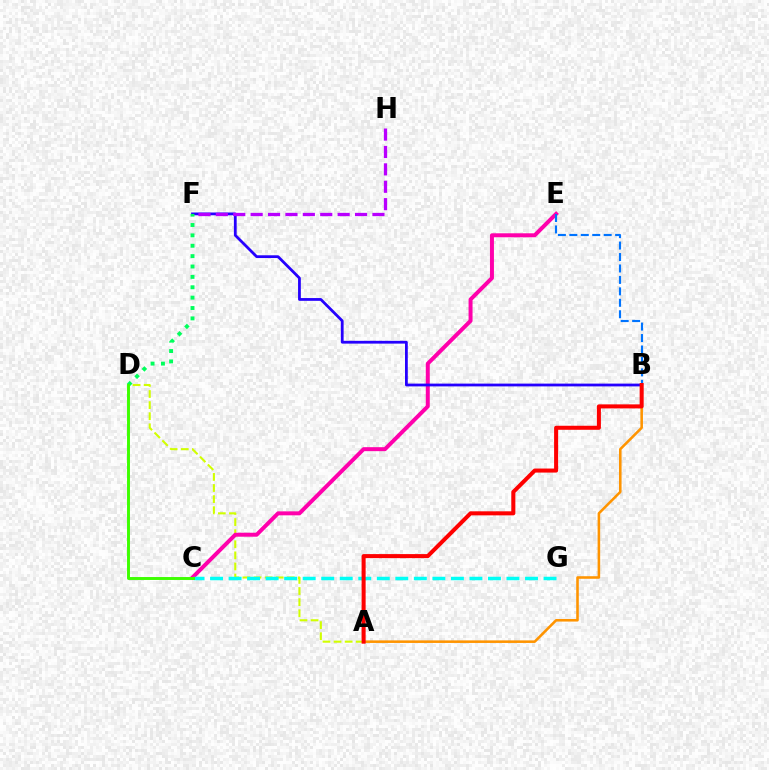{('A', 'D'): [{'color': '#d1ff00', 'line_style': 'dashed', 'thickness': 1.51}], ('C', 'E'): [{'color': '#ff00ac', 'line_style': 'solid', 'thickness': 2.86}], ('B', 'F'): [{'color': '#2500ff', 'line_style': 'solid', 'thickness': 2.0}], ('D', 'F'): [{'color': '#00ff5c', 'line_style': 'dotted', 'thickness': 2.82}], ('B', 'E'): [{'color': '#0074ff', 'line_style': 'dashed', 'thickness': 1.56}], ('C', 'G'): [{'color': '#00fff6', 'line_style': 'dashed', 'thickness': 2.52}], ('C', 'D'): [{'color': '#3dff00', 'line_style': 'solid', 'thickness': 2.11}], ('F', 'H'): [{'color': '#b900ff', 'line_style': 'dashed', 'thickness': 2.36}], ('A', 'B'): [{'color': '#ff9400', 'line_style': 'solid', 'thickness': 1.85}, {'color': '#ff0000', 'line_style': 'solid', 'thickness': 2.9}]}